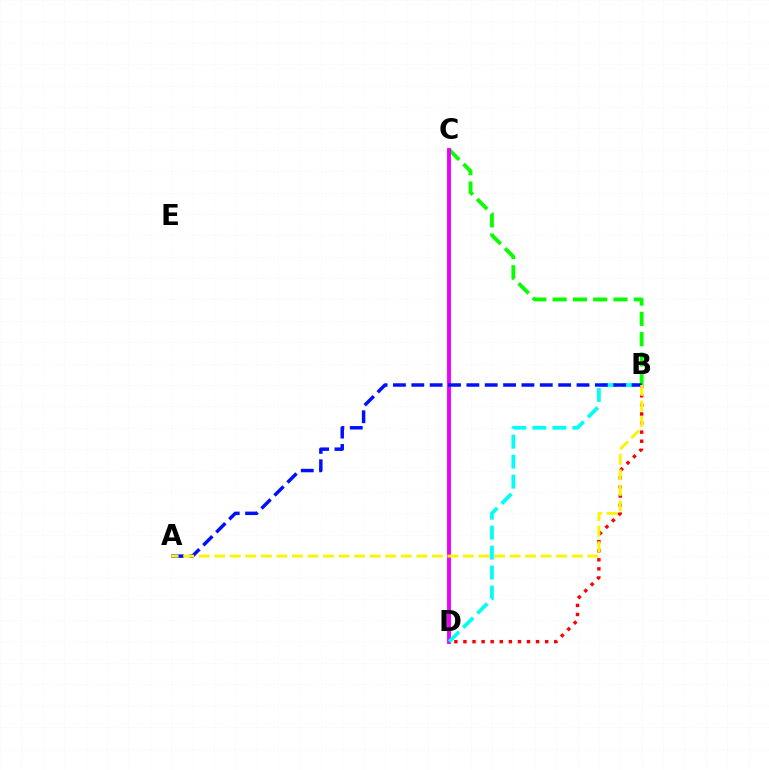{('B', 'D'): [{'color': '#ff0000', 'line_style': 'dotted', 'thickness': 2.47}, {'color': '#00fff6', 'line_style': 'dashed', 'thickness': 2.71}], ('B', 'C'): [{'color': '#08ff00', 'line_style': 'dashed', 'thickness': 2.76}], ('C', 'D'): [{'color': '#ee00ff', 'line_style': 'solid', 'thickness': 2.8}], ('A', 'B'): [{'color': '#0010ff', 'line_style': 'dashed', 'thickness': 2.49}, {'color': '#fcf500', 'line_style': 'dashed', 'thickness': 2.11}]}